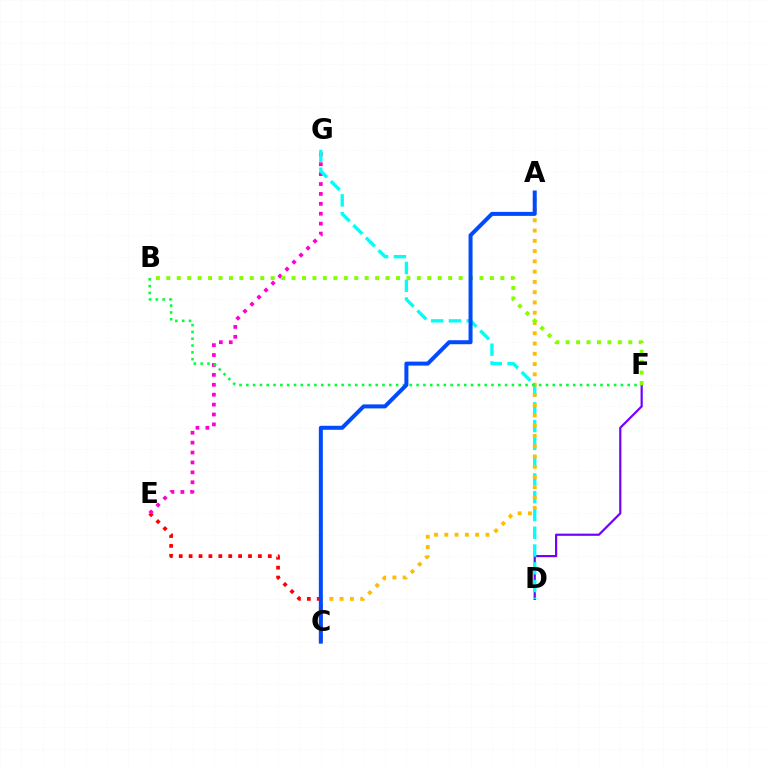{('C', 'E'): [{'color': '#ff0000', 'line_style': 'dotted', 'thickness': 2.69}], ('E', 'G'): [{'color': '#ff00cf', 'line_style': 'dotted', 'thickness': 2.69}], ('D', 'F'): [{'color': '#7200ff', 'line_style': 'solid', 'thickness': 1.58}], ('D', 'G'): [{'color': '#00fff6', 'line_style': 'dashed', 'thickness': 2.41}], ('A', 'C'): [{'color': '#ffbd00', 'line_style': 'dotted', 'thickness': 2.79}, {'color': '#004bff', 'line_style': 'solid', 'thickness': 2.88}], ('B', 'F'): [{'color': '#00ff39', 'line_style': 'dotted', 'thickness': 1.85}, {'color': '#84ff00', 'line_style': 'dotted', 'thickness': 2.84}]}